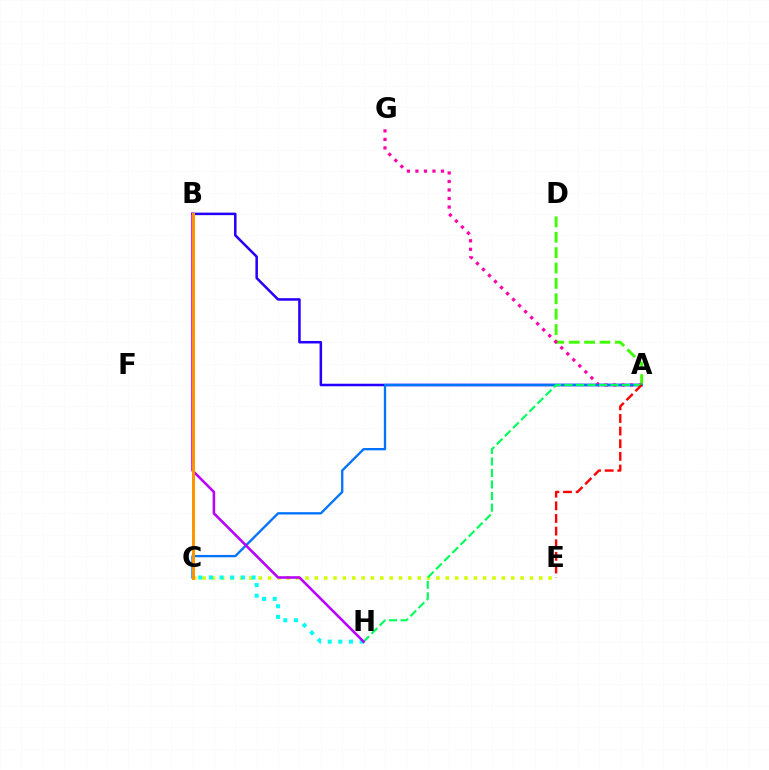{('A', 'B'): [{'color': '#2500ff', 'line_style': 'solid', 'thickness': 1.82}], ('A', 'D'): [{'color': '#3dff00', 'line_style': 'dashed', 'thickness': 2.09}], ('A', 'G'): [{'color': '#ff00ac', 'line_style': 'dotted', 'thickness': 2.31}], ('C', 'E'): [{'color': '#d1ff00', 'line_style': 'dotted', 'thickness': 2.54}], ('C', 'H'): [{'color': '#00fff6', 'line_style': 'dotted', 'thickness': 2.89}], ('A', 'C'): [{'color': '#0074ff', 'line_style': 'solid', 'thickness': 1.68}], ('A', 'H'): [{'color': '#00ff5c', 'line_style': 'dashed', 'thickness': 1.57}], ('A', 'E'): [{'color': '#ff0000', 'line_style': 'dashed', 'thickness': 1.72}], ('B', 'H'): [{'color': '#b900ff', 'line_style': 'solid', 'thickness': 1.85}], ('B', 'C'): [{'color': '#ff9400', 'line_style': 'solid', 'thickness': 2.14}]}